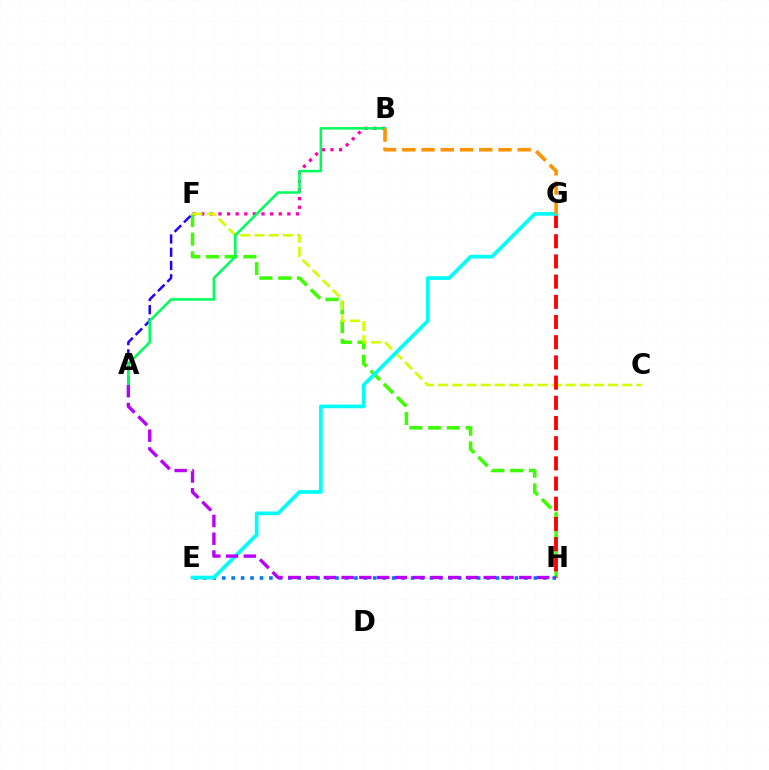{('B', 'F'): [{'color': '#ff00ac', 'line_style': 'dotted', 'thickness': 2.34}], ('F', 'H'): [{'color': '#3dff00', 'line_style': 'dashed', 'thickness': 2.54}], ('C', 'F'): [{'color': '#d1ff00', 'line_style': 'dashed', 'thickness': 1.92}], ('E', 'H'): [{'color': '#0074ff', 'line_style': 'dotted', 'thickness': 2.57}], ('A', 'F'): [{'color': '#2500ff', 'line_style': 'dashed', 'thickness': 1.8}], ('A', 'B'): [{'color': '#00ff5c', 'line_style': 'solid', 'thickness': 1.83}], ('G', 'H'): [{'color': '#ff0000', 'line_style': 'dashed', 'thickness': 2.74}], ('E', 'G'): [{'color': '#00fff6', 'line_style': 'solid', 'thickness': 2.67}], ('B', 'G'): [{'color': '#ff9400', 'line_style': 'dashed', 'thickness': 2.61}], ('A', 'H'): [{'color': '#b900ff', 'line_style': 'dashed', 'thickness': 2.41}]}